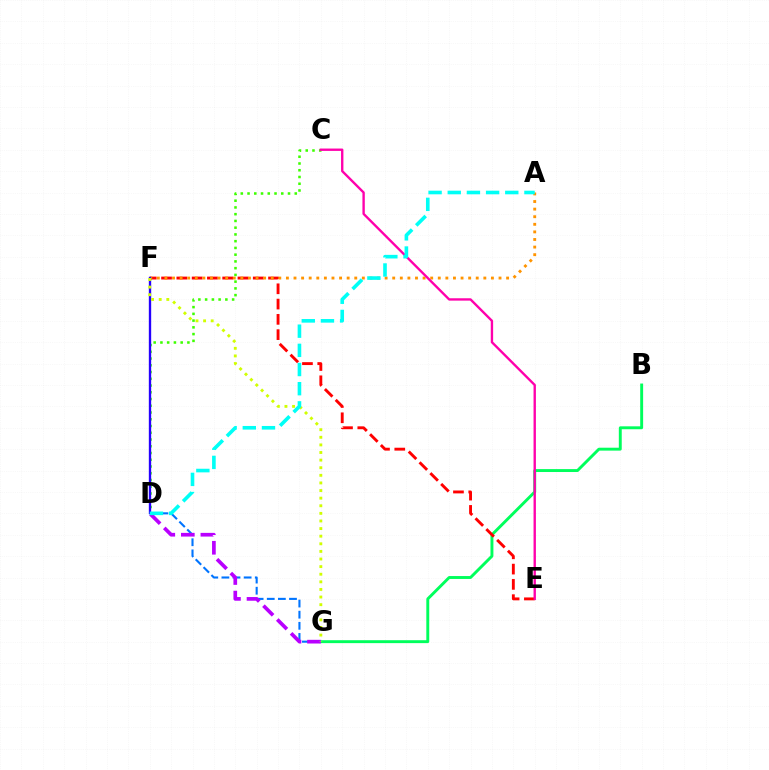{('B', 'G'): [{'color': '#00ff5c', 'line_style': 'solid', 'thickness': 2.1}], ('E', 'F'): [{'color': '#ff0000', 'line_style': 'dashed', 'thickness': 2.08}], ('C', 'D'): [{'color': '#3dff00', 'line_style': 'dotted', 'thickness': 1.83}], ('D', 'G'): [{'color': '#0074ff', 'line_style': 'dashed', 'thickness': 1.51}, {'color': '#b900ff', 'line_style': 'dashed', 'thickness': 2.66}], ('A', 'F'): [{'color': '#ff9400', 'line_style': 'dotted', 'thickness': 2.06}], ('C', 'E'): [{'color': '#ff00ac', 'line_style': 'solid', 'thickness': 1.7}], ('D', 'F'): [{'color': '#2500ff', 'line_style': 'solid', 'thickness': 1.7}], ('F', 'G'): [{'color': '#d1ff00', 'line_style': 'dotted', 'thickness': 2.07}], ('A', 'D'): [{'color': '#00fff6', 'line_style': 'dashed', 'thickness': 2.6}]}